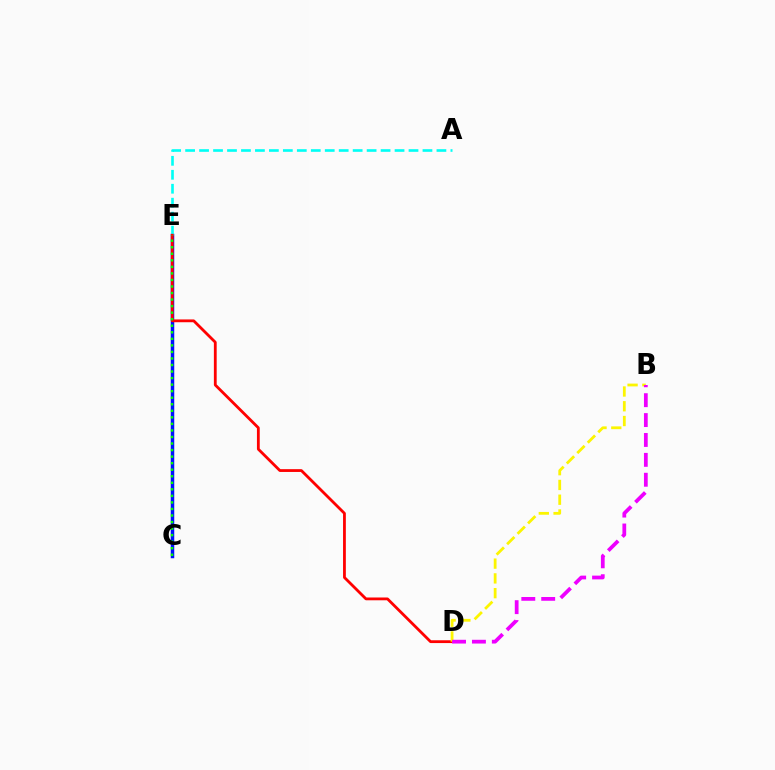{('C', 'E'): [{'color': '#0010ff', 'line_style': 'solid', 'thickness': 2.51}, {'color': '#08ff00', 'line_style': 'dotted', 'thickness': 1.78}], ('A', 'E'): [{'color': '#00fff6', 'line_style': 'dashed', 'thickness': 1.9}], ('D', 'E'): [{'color': '#ff0000', 'line_style': 'solid', 'thickness': 2.02}], ('B', 'D'): [{'color': '#fcf500', 'line_style': 'dashed', 'thickness': 2.01}, {'color': '#ee00ff', 'line_style': 'dashed', 'thickness': 2.7}]}